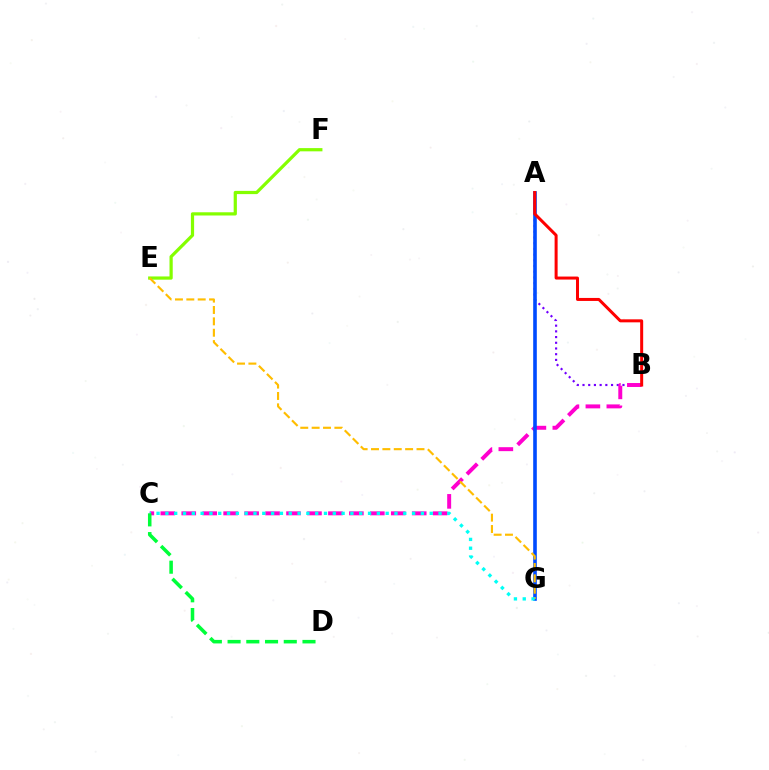{('A', 'B'): [{'color': '#7200ff', 'line_style': 'dotted', 'thickness': 1.55}, {'color': '#ff0000', 'line_style': 'solid', 'thickness': 2.17}], ('E', 'F'): [{'color': '#84ff00', 'line_style': 'solid', 'thickness': 2.32}], ('B', 'C'): [{'color': '#ff00cf', 'line_style': 'dashed', 'thickness': 2.85}], ('A', 'G'): [{'color': '#004bff', 'line_style': 'solid', 'thickness': 2.61}], ('E', 'G'): [{'color': '#ffbd00', 'line_style': 'dashed', 'thickness': 1.54}], ('C', 'G'): [{'color': '#00fff6', 'line_style': 'dotted', 'thickness': 2.39}], ('C', 'D'): [{'color': '#00ff39', 'line_style': 'dashed', 'thickness': 2.54}]}